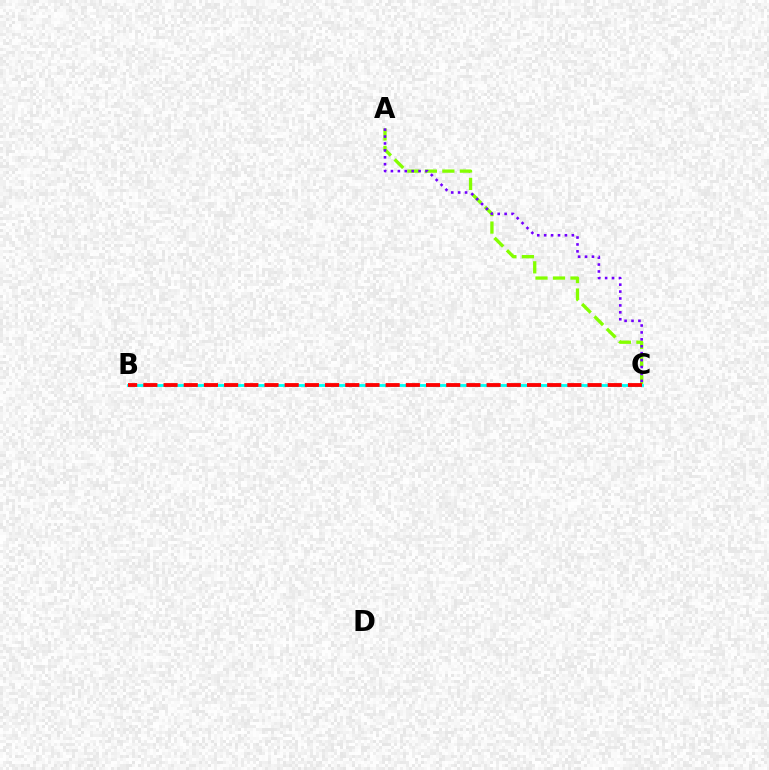{('A', 'C'): [{'color': '#84ff00', 'line_style': 'dashed', 'thickness': 2.38}, {'color': '#7200ff', 'line_style': 'dotted', 'thickness': 1.88}], ('B', 'C'): [{'color': '#00fff6', 'line_style': 'solid', 'thickness': 2.04}, {'color': '#ff0000', 'line_style': 'dashed', 'thickness': 2.74}]}